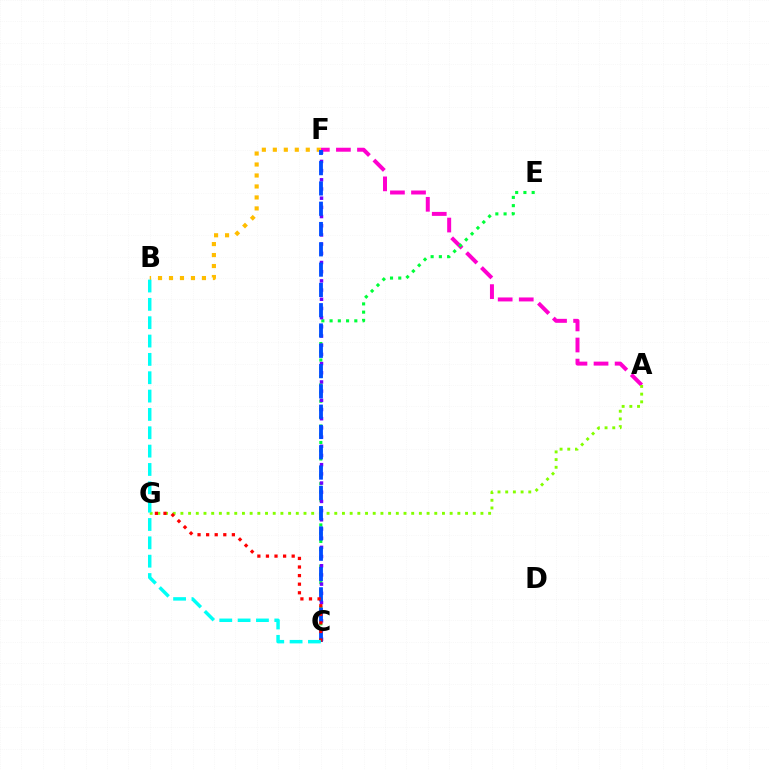{('A', 'F'): [{'color': '#ff00cf', 'line_style': 'dashed', 'thickness': 2.86}], ('C', 'E'): [{'color': '#00ff39', 'line_style': 'dotted', 'thickness': 2.24}], ('B', 'F'): [{'color': '#ffbd00', 'line_style': 'dotted', 'thickness': 2.98}], ('C', 'F'): [{'color': '#7200ff', 'line_style': 'dotted', 'thickness': 2.5}, {'color': '#004bff', 'line_style': 'dashed', 'thickness': 2.76}], ('A', 'G'): [{'color': '#84ff00', 'line_style': 'dotted', 'thickness': 2.09}], ('C', 'G'): [{'color': '#ff0000', 'line_style': 'dotted', 'thickness': 2.33}], ('B', 'C'): [{'color': '#00fff6', 'line_style': 'dashed', 'thickness': 2.49}]}